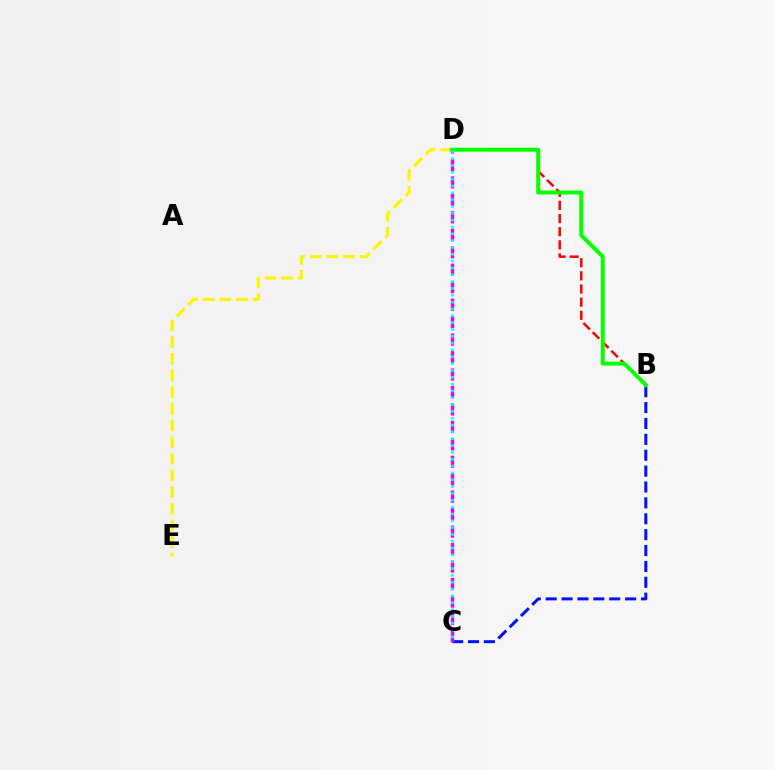{('B', 'C'): [{'color': '#0010ff', 'line_style': 'dashed', 'thickness': 2.16}], ('B', 'D'): [{'color': '#ff0000', 'line_style': 'dashed', 'thickness': 1.79}, {'color': '#08ff00', 'line_style': 'solid', 'thickness': 2.84}], ('D', 'E'): [{'color': '#fcf500', 'line_style': 'dashed', 'thickness': 2.26}], ('C', 'D'): [{'color': '#ee00ff', 'line_style': 'dashed', 'thickness': 2.37}, {'color': '#00fff6', 'line_style': 'dotted', 'thickness': 1.86}]}